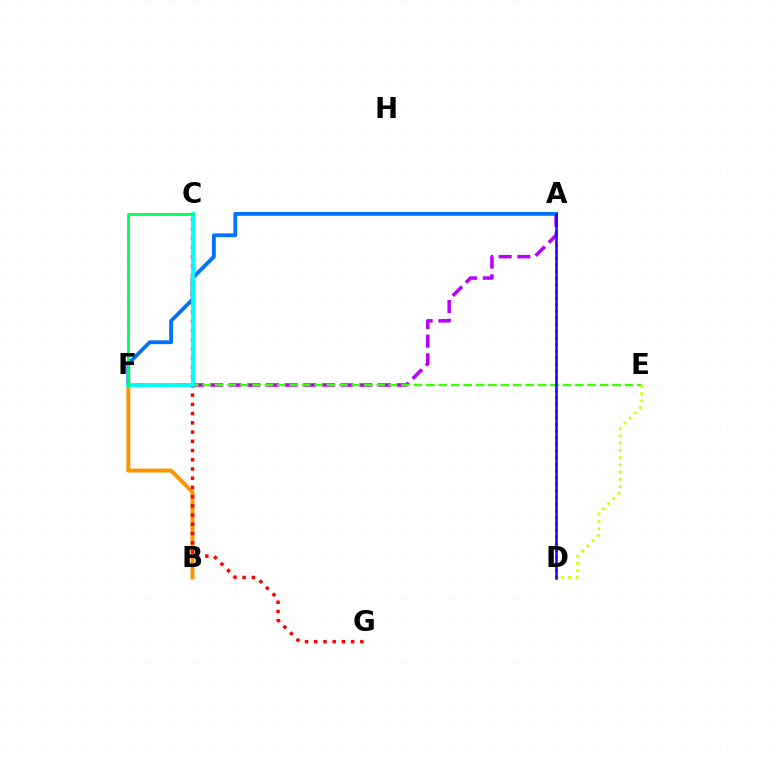{('A', 'F'): [{'color': '#b900ff', 'line_style': 'dashed', 'thickness': 2.54}, {'color': '#0074ff', 'line_style': 'solid', 'thickness': 2.75}], ('B', 'F'): [{'color': '#ff9400', 'line_style': 'solid', 'thickness': 2.84}], ('E', 'F'): [{'color': '#3dff00', 'line_style': 'dashed', 'thickness': 1.69}], ('D', 'E'): [{'color': '#d1ff00', 'line_style': 'dotted', 'thickness': 1.98}], ('A', 'D'): [{'color': '#ff00ac', 'line_style': 'dotted', 'thickness': 1.81}, {'color': '#2500ff', 'line_style': 'solid', 'thickness': 1.83}], ('C', 'G'): [{'color': '#ff0000', 'line_style': 'dotted', 'thickness': 2.51}], ('C', 'F'): [{'color': '#00fff6', 'line_style': 'solid', 'thickness': 2.78}, {'color': '#00ff5c', 'line_style': 'solid', 'thickness': 2.04}]}